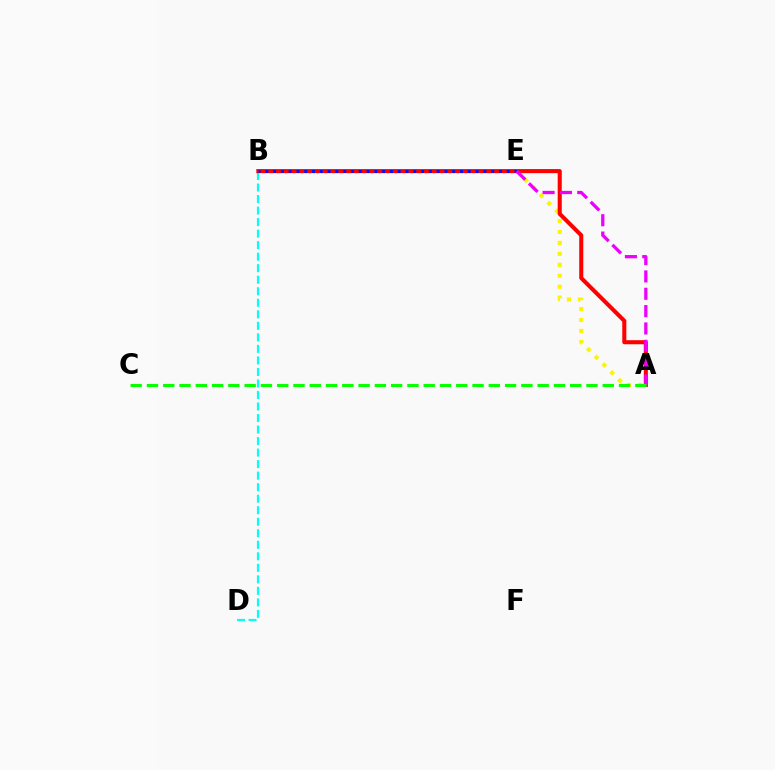{('B', 'D'): [{'color': '#00fff6', 'line_style': 'dashed', 'thickness': 1.57}], ('A', 'E'): [{'color': '#fcf500', 'line_style': 'dotted', 'thickness': 2.98}, {'color': '#ee00ff', 'line_style': 'dashed', 'thickness': 2.36}], ('A', 'B'): [{'color': '#ff0000', 'line_style': 'solid', 'thickness': 2.92}], ('B', 'E'): [{'color': '#0010ff', 'line_style': 'dotted', 'thickness': 2.12}], ('A', 'C'): [{'color': '#08ff00', 'line_style': 'dashed', 'thickness': 2.21}]}